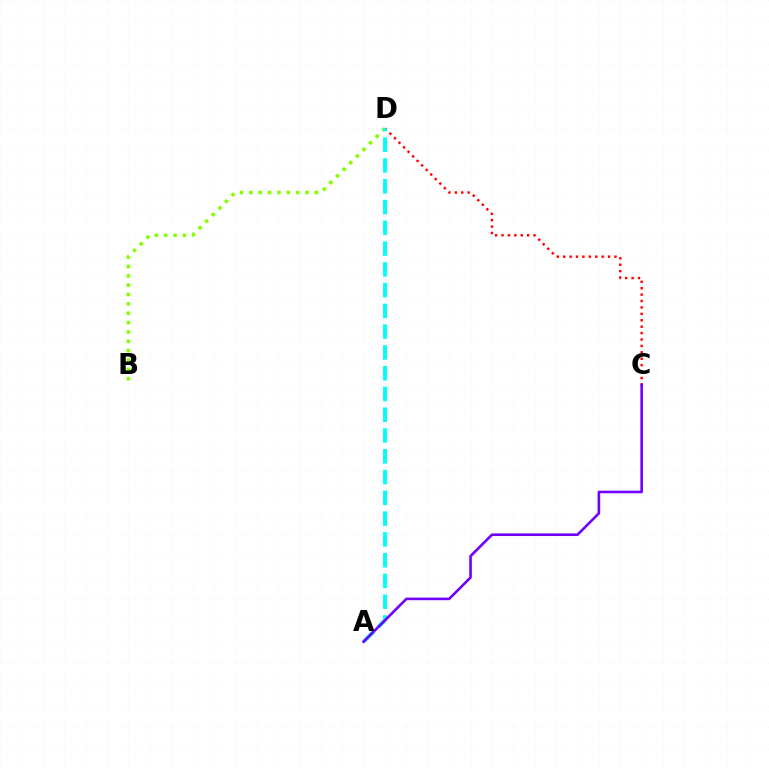{('C', 'D'): [{'color': '#ff0000', 'line_style': 'dotted', 'thickness': 1.74}], ('B', 'D'): [{'color': '#84ff00', 'line_style': 'dotted', 'thickness': 2.54}], ('A', 'D'): [{'color': '#00fff6', 'line_style': 'dashed', 'thickness': 2.82}], ('A', 'C'): [{'color': '#7200ff', 'line_style': 'solid', 'thickness': 1.88}]}